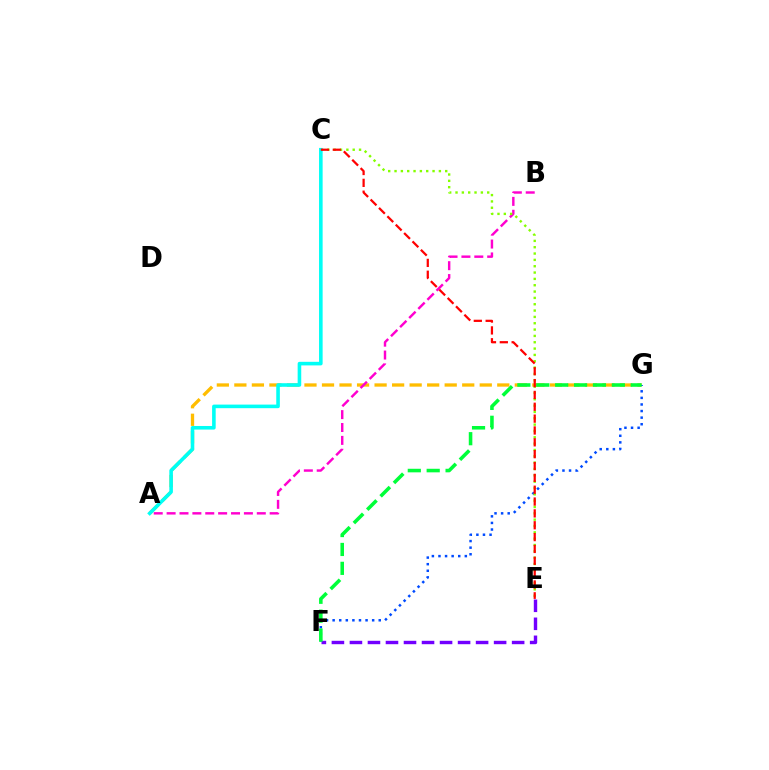{('E', 'F'): [{'color': '#7200ff', 'line_style': 'dashed', 'thickness': 2.45}], ('A', 'G'): [{'color': '#ffbd00', 'line_style': 'dashed', 'thickness': 2.38}], ('A', 'B'): [{'color': '#ff00cf', 'line_style': 'dashed', 'thickness': 1.75}], ('F', 'G'): [{'color': '#004bff', 'line_style': 'dotted', 'thickness': 1.79}, {'color': '#00ff39', 'line_style': 'dashed', 'thickness': 2.57}], ('C', 'E'): [{'color': '#84ff00', 'line_style': 'dotted', 'thickness': 1.72}, {'color': '#ff0000', 'line_style': 'dashed', 'thickness': 1.61}], ('A', 'C'): [{'color': '#00fff6', 'line_style': 'solid', 'thickness': 2.58}]}